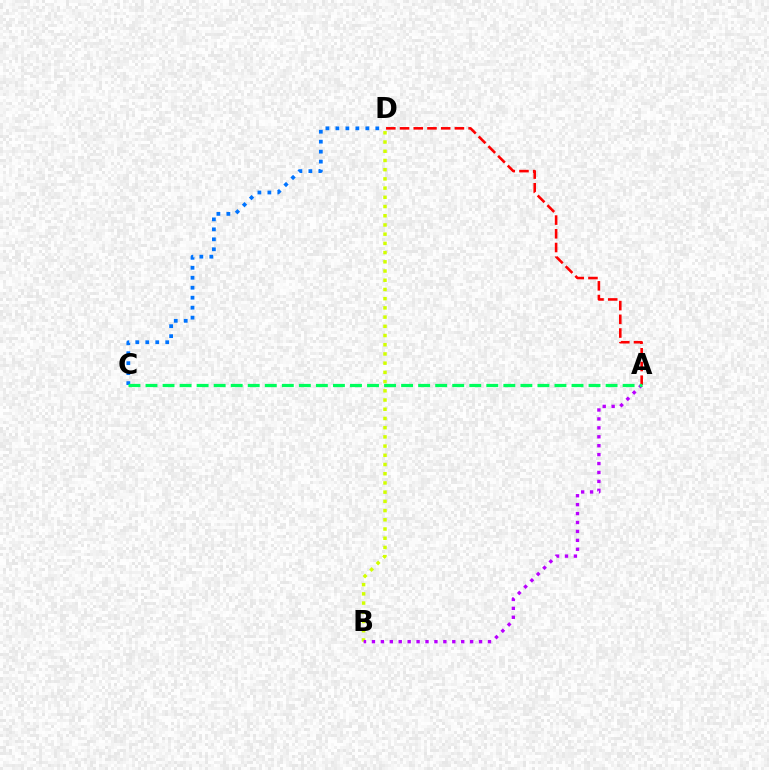{('A', 'D'): [{'color': '#ff0000', 'line_style': 'dashed', 'thickness': 1.86}], ('B', 'D'): [{'color': '#d1ff00', 'line_style': 'dotted', 'thickness': 2.5}], ('C', 'D'): [{'color': '#0074ff', 'line_style': 'dotted', 'thickness': 2.71}], ('A', 'B'): [{'color': '#b900ff', 'line_style': 'dotted', 'thickness': 2.43}], ('A', 'C'): [{'color': '#00ff5c', 'line_style': 'dashed', 'thickness': 2.31}]}